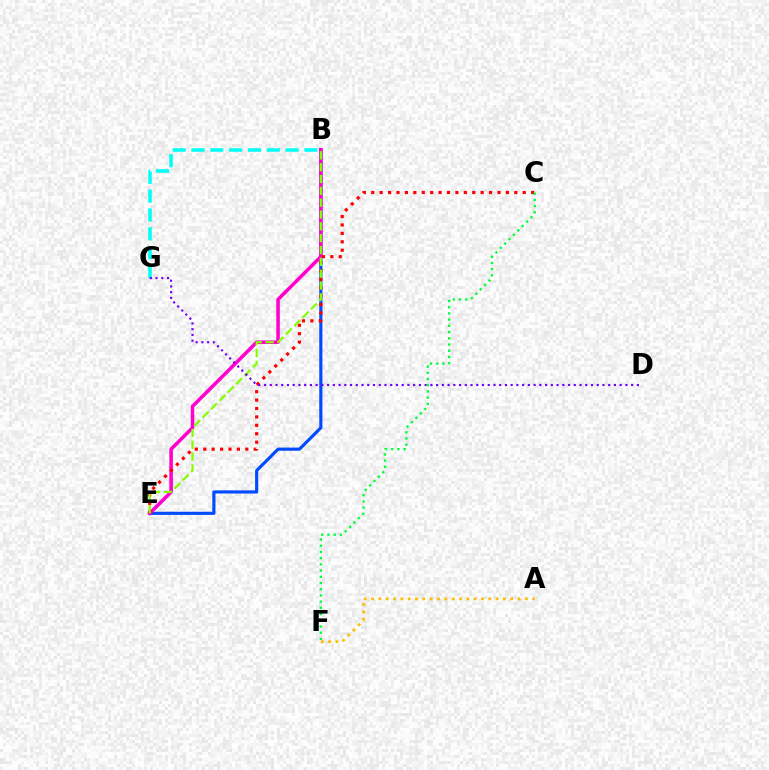{('B', 'E'): [{'color': '#004bff', 'line_style': 'solid', 'thickness': 2.26}, {'color': '#ff00cf', 'line_style': 'solid', 'thickness': 2.55}, {'color': '#84ff00', 'line_style': 'dashed', 'thickness': 1.61}], ('B', 'G'): [{'color': '#00fff6', 'line_style': 'dashed', 'thickness': 2.56}], ('C', 'E'): [{'color': '#ff0000', 'line_style': 'dotted', 'thickness': 2.29}], ('A', 'F'): [{'color': '#ffbd00', 'line_style': 'dotted', 'thickness': 1.99}], ('D', 'G'): [{'color': '#7200ff', 'line_style': 'dotted', 'thickness': 1.56}], ('C', 'F'): [{'color': '#00ff39', 'line_style': 'dotted', 'thickness': 1.69}]}